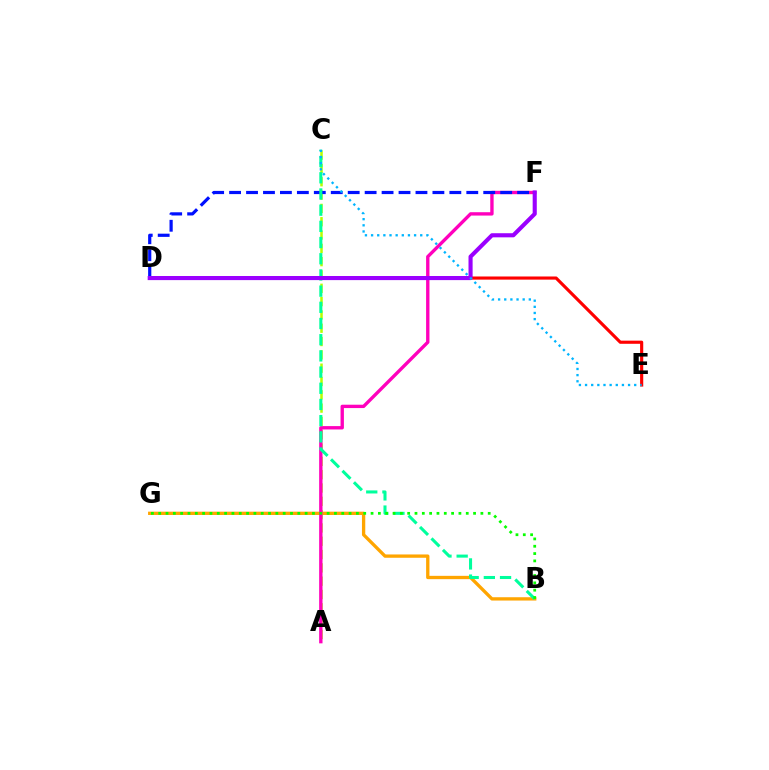{('D', 'E'): [{'color': '#ff0000', 'line_style': 'solid', 'thickness': 2.26}], ('A', 'C'): [{'color': '#b3ff00', 'line_style': 'dashed', 'thickness': 1.81}], ('B', 'G'): [{'color': '#ffa500', 'line_style': 'solid', 'thickness': 2.38}, {'color': '#08ff00', 'line_style': 'dotted', 'thickness': 1.99}], ('A', 'F'): [{'color': '#ff00bd', 'line_style': 'solid', 'thickness': 2.42}], ('D', 'F'): [{'color': '#0010ff', 'line_style': 'dashed', 'thickness': 2.3}, {'color': '#9b00ff', 'line_style': 'solid', 'thickness': 2.96}], ('B', 'C'): [{'color': '#00ff9d', 'line_style': 'dashed', 'thickness': 2.2}], ('C', 'E'): [{'color': '#00b5ff', 'line_style': 'dotted', 'thickness': 1.67}]}